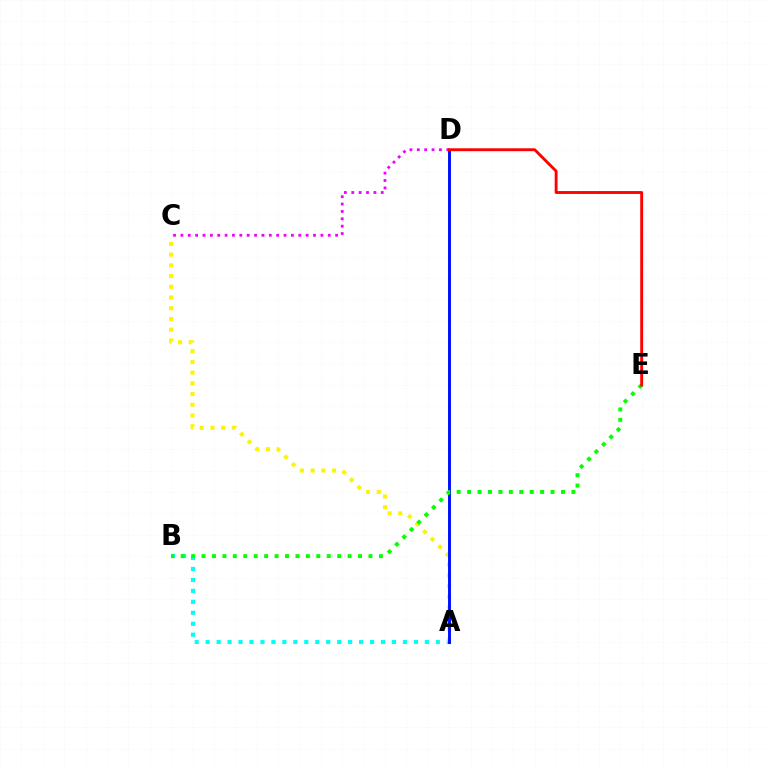{('A', 'B'): [{'color': '#00fff6', 'line_style': 'dotted', 'thickness': 2.98}], ('A', 'C'): [{'color': '#fcf500', 'line_style': 'dotted', 'thickness': 2.91}], ('C', 'D'): [{'color': '#ee00ff', 'line_style': 'dotted', 'thickness': 2.0}], ('A', 'D'): [{'color': '#0010ff', 'line_style': 'solid', 'thickness': 2.12}], ('B', 'E'): [{'color': '#08ff00', 'line_style': 'dotted', 'thickness': 2.83}], ('D', 'E'): [{'color': '#ff0000', 'line_style': 'solid', 'thickness': 2.07}]}